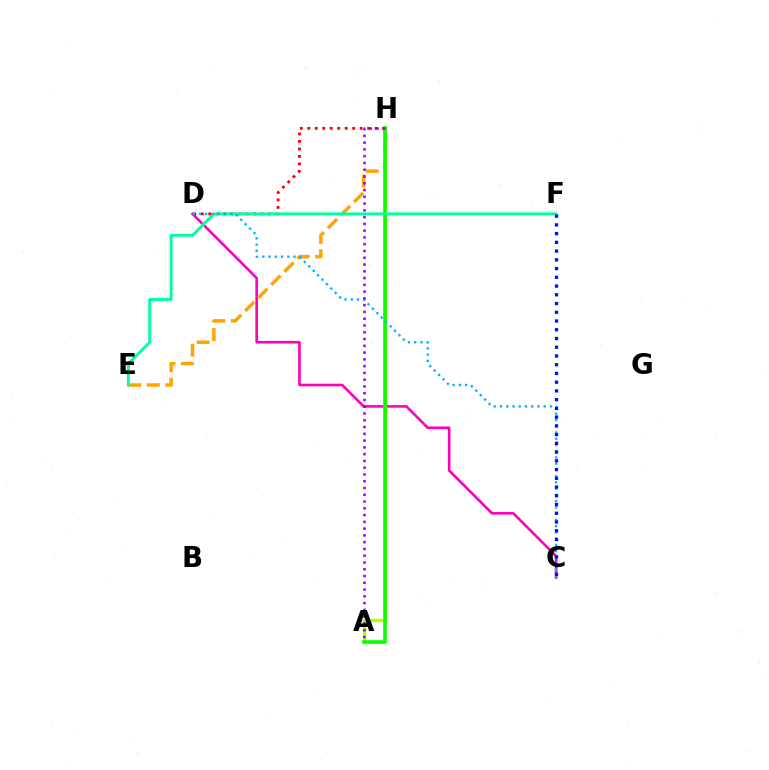{('C', 'D'): [{'color': '#ff00bd', 'line_style': 'solid', 'thickness': 1.89}, {'color': '#00b5ff', 'line_style': 'dotted', 'thickness': 1.7}], ('E', 'H'): [{'color': '#ffa500', 'line_style': 'dashed', 'thickness': 2.51}], ('A', 'H'): [{'color': '#b3ff00', 'line_style': 'solid', 'thickness': 2.44}, {'color': '#08ff00', 'line_style': 'solid', 'thickness': 2.57}, {'color': '#9b00ff', 'line_style': 'dotted', 'thickness': 1.84}], ('D', 'H'): [{'color': '#ff0000', 'line_style': 'dotted', 'thickness': 2.03}], ('E', 'F'): [{'color': '#00ff9d', 'line_style': 'solid', 'thickness': 2.09}], ('C', 'F'): [{'color': '#0010ff', 'line_style': 'dotted', 'thickness': 2.37}]}